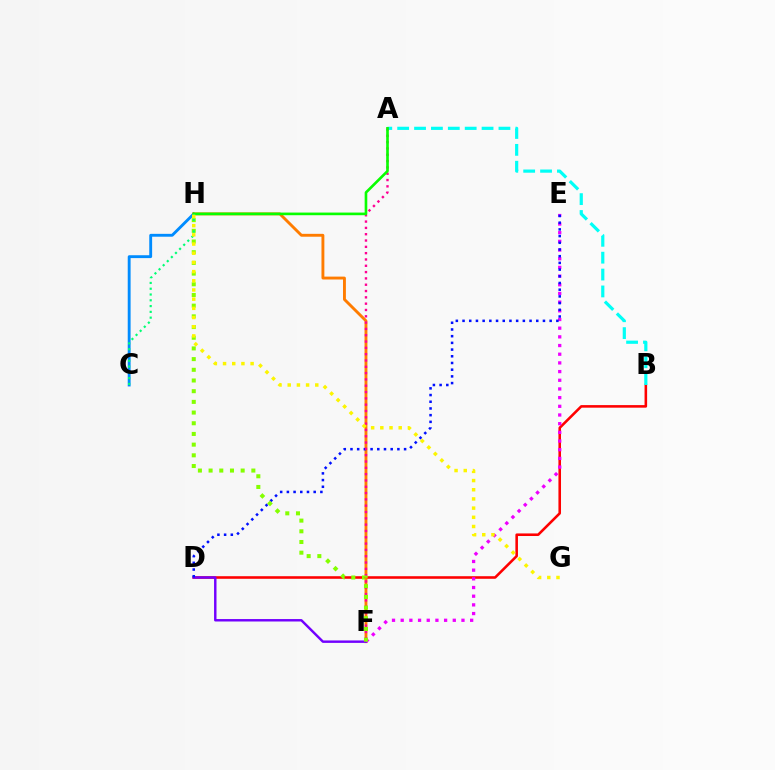{('C', 'H'): [{'color': '#008cff', 'line_style': 'solid', 'thickness': 2.07}, {'color': '#00ff74', 'line_style': 'dotted', 'thickness': 1.57}], ('B', 'D'): [{'color': '#ff0000', 'line_style': 'solid', 'thickness': 1.85}], ('F', 'H'): [{'color': '#ff7c00', 'line_style': 'solid', 'thickness': 2.08}, {'color': '#84ff00', 'line_style': 'dotted', 'thickness': 2.9}], ('D', 'F'): [{'color': '#7200ff', 'line_style': 'solid', 'thickness': 1.75}], ('E', 'F'): [{'color': '#ee00ff', 'line_style': 'dotted', 'thickness': 2.36}], ('D', 'E'): [{'color': '#0010ff', 'line_style': 'dotted', 'thickness': 1.82}], ('A', 'B'): [{'color': '#00fff6', 'line_style': 'dashed', 'thickness': 2.29}], ('A', 'F'): [{'color': '#ff0094', 'line_style': 'dotted', 'thickness': 1.72}], ('A', 'H'): [{'color': '#08ff00', 'line_style': 'solid', 'thickness': 1.9}], ('G', 'H'): [{'color': '#fcf500', 'line_style': 'dotted', 'thickness': 2.5}]}